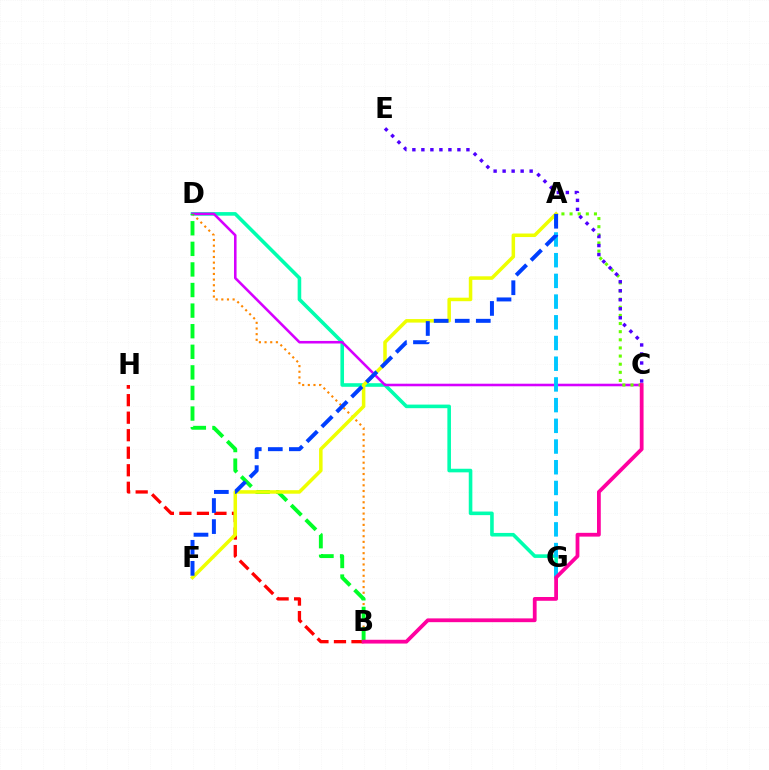{('D', 'G'): [{'color': '#00ffaf', 'line_style': 'solid', 'thickness': 2.59}], ('B', 'D'): [{'color': '#ff8800', 'line_style': 'dotted', 'thickness': 1.54}, {'color': '#00ff27', 'line_style': 'dashed', 'thickness': 2.8}], ('C', 'D'): [{'color': '#d600ff', 'line_style': 'solid', 'thickness': 1.85}], ('B', 'H'): [{'color': '#ff0000', 'line_style': 'dashed', 'thickness': 2.38}], ('A', 'C'): [{'color': '#66ff00', 'line_style': 'dotted', 'thickness': 2.21}], ('A', 'G'): [{'color': '#00c7ff', 'line_style': 'dashed', 'thickness': 2.81}], ('A', 'F'): [{'color': '#eeff00', 'line_style': 'solid', 'thickness': 2.54}, {'color': '#003fff', 'line_style': 'dashed', 'thickness': 2.86}], ('B', 'C'): [{'color': '#ff00a0', 'line_style': 'solid', 'thickness': 2.72}], ('C', 'E'): [{'color': '#4f00ff', 'line_style': 'dotted', 'thickness': 2.45}]}